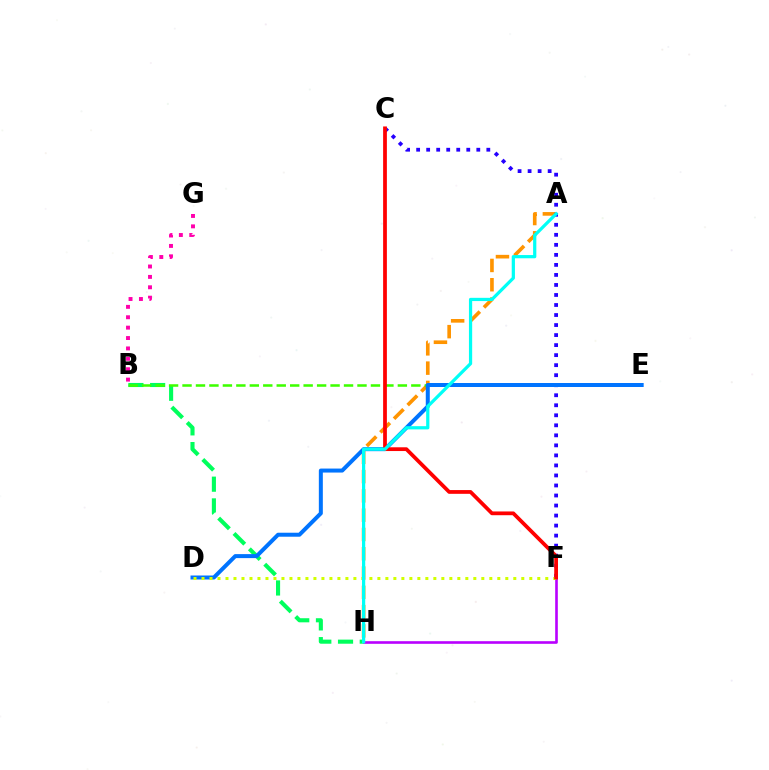{('A', 'H'): [{'color': '#ff9400', 'line_style': 'dashed', 'thickness': 2.62}, {'color': '#00fff6', 'line_style': 'solid', 'thickness': 2.32}], ('F', 'H'): [{'color': '#b900ff', 'line_style': 'solid', 'thickness': 1.89}], ('C', 'F'): [{'color': '#2500ff', 'line_style': 'dotted', 'thickness': 2.72}, {'color': '#ff0000', 'line_style': 'solid', 'thickness': 2.7}], ('B', 'H'): [{'color': '#00ff5c', 'line_style': 'dashed', 'thickness': 2.95}], ('B', 'E'): [{'color': '#3dff00', 'line_style': 'dashed', 'thickness': 1.83}], ('B', 'G'): [{'color': '#ff00ac', 'line_style': 'dotted', 'thickness': 2.82}], ('D', 'E'): [{'color': '#0074ff', 'line_style': 'solid', 'thickness': 2.88}], ('D', 'F'): [{'color': '#d1ff00', 'line_style': 'dotted', 'thickness': 2.17}]}